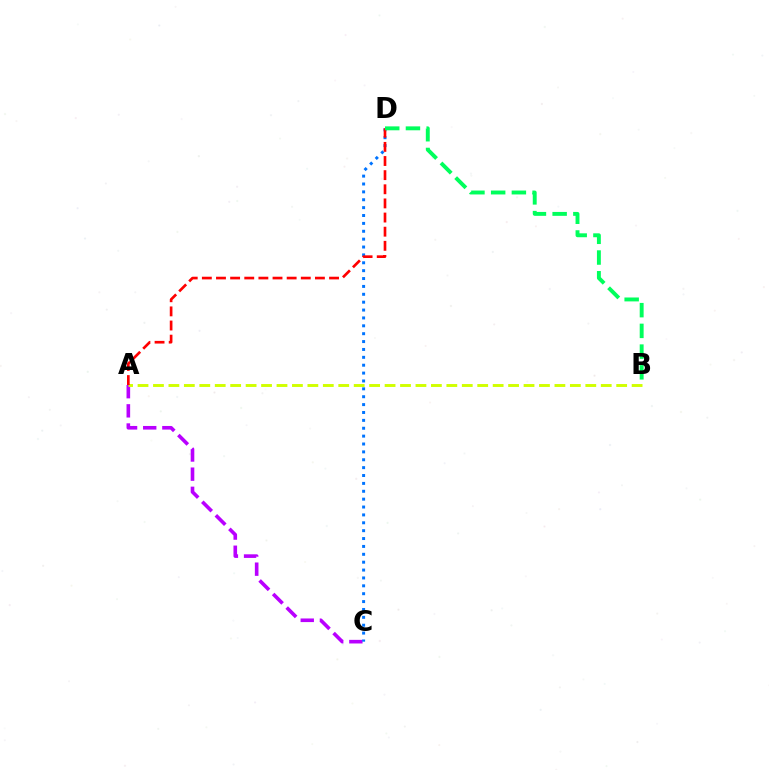{('A', 'C'): [{'color': '#b900ff', 'line_style': 'dashed', 'thickness': 2.6}], ('C', 'D'): [{'color': '#0074ff', 'line_style': 'dotted', 'thickness': 2.14}], ('A', 'B'): [{'color': '#d1ff00', 'line_style': 'dashed', 'thickness': 2.1}], ('A', 'D'): [{'color': '#ff0000', 'line_style': 'dashed', 'thickness': 1.92}], ('B', 'D'): [{'color': '#00ff5c', 'line_style': 'dashed', 'thickness': 2.81}]}